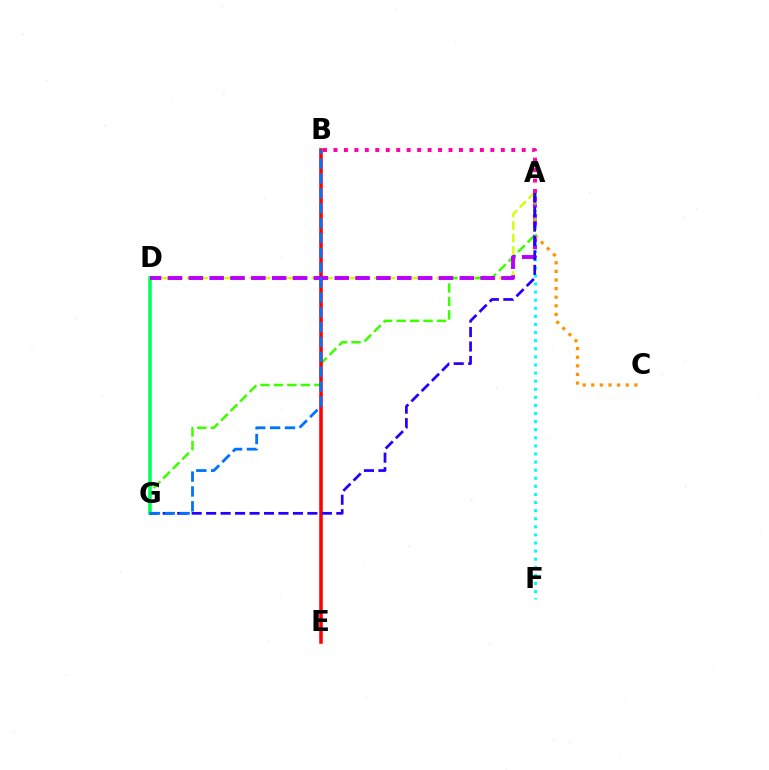{('A', 'D'): [{'color': '#d1ff00', 'line_style': 'dashed', 'thickness': 1.7}, {'color': '#b900ff', 'line_style': 'dashed', 'thickness': 2.83}], ('A', 'G'): [{'color': '#3dff00', 'line_style': 'dashed', 'thickness': 1.83}, {'color': '#2500ff', 'line_style': 'dashed', 'thickness': 1.97}], ('B', 'E'): [{'color': '#ff0000', 'line_style': 'solid', 'thickness': 2.55}], ('D', 'G'): [{'color': '#00ff5c', 'line_style': 'solid', 'thickness': 2.55}], ('A', 'F'): [{'color': '#00fff6', 'line_style': 'dotted', 'thickness': 2.2}], ('A', 'C'): [{'color': '#ff9400', 'line_style': 'dotted', 'thickness': 2.34}], ('B', 'G'): [{'color': '#0074ff', 'line_style': 'dashed', 'thickness': 2.02}], ('A', 'B'): [{'color': '#ff00ac', 'line_style': 'dotted', 'thickness': 2.84}]}